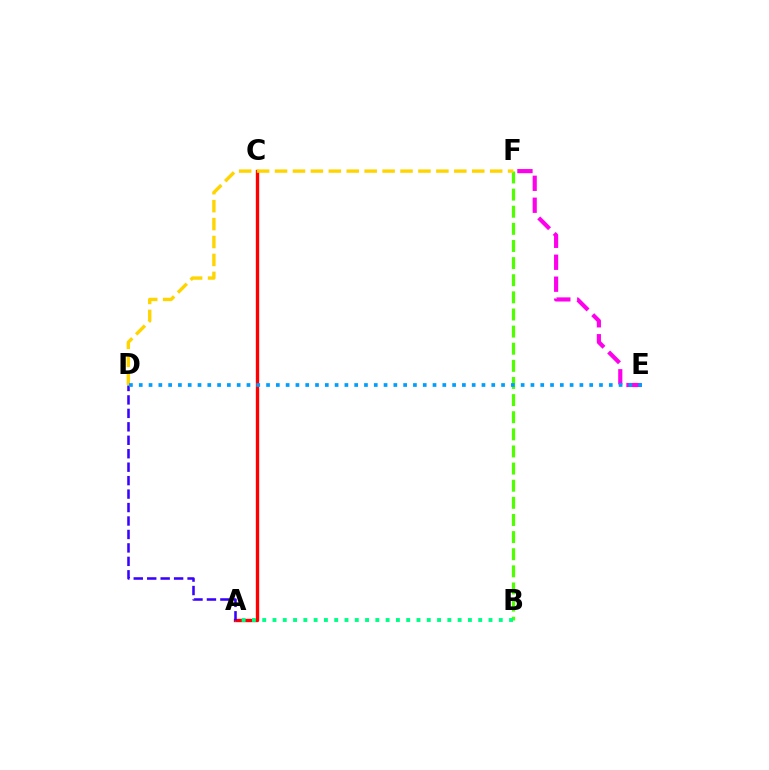{('B', 'F'): [{'color': '#4fff00', 'line_style': 'dashed', 'thickness': 2.33}], ('E', 'F'): [{'color': '#ff00ed', 'line_style': 'dashed', 'thickness': 2.98}], ('A', 'C'): [{'color': '#ff0000', 'line_style': 'solid', 'thickness': 2.4}], ('A', 'B'): [{'color': '#00ff86', 'line_style': 'dotted', 'thickness': 2.79}], ('A', 'D'): [{'color': '#3700ff', 'line_style': 'dashed', 'thickness': 1.83}], ('D', 'F'): [{'color': '#ffd500', 'line_style': 'dashed', 'thickness': 2.44}], ('D', 'E'): [{'color': '#009eff', 'line_style': 'dotted', 'thickness': 2.66}]}